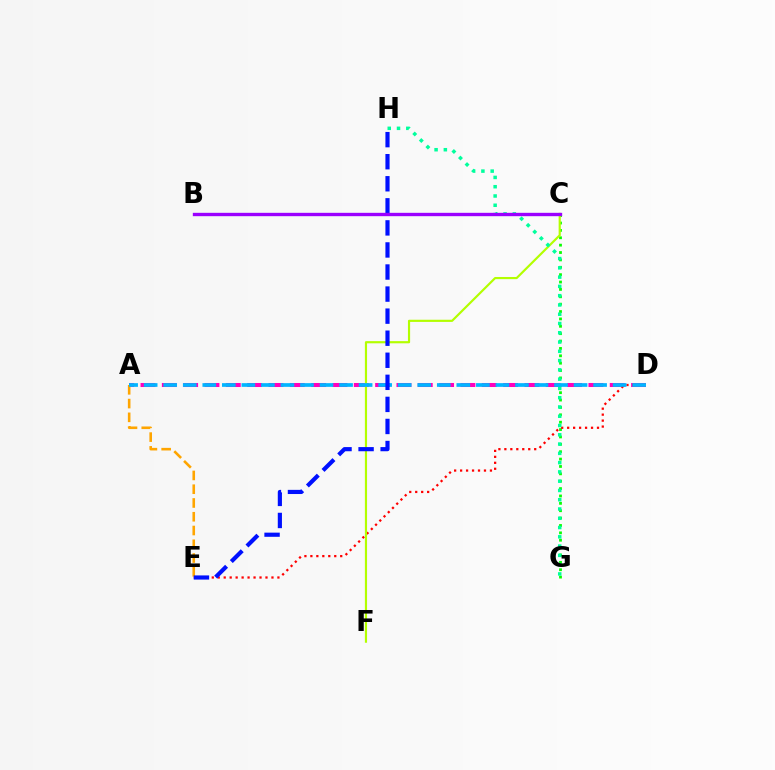{('A', 'D'): [{'color': '#ff00bd', 'line_style': 'dashed', 'thickness': 2.9}, {'color': '#00b5ff', 'line_style': 'dashed', 'thickness': 2.65}], ('C', 'G'): [{'color': '#08ff00', 'line_style': 'dotted', 'thickness': 2.0}], ('D', 'E'): [{'color': '#ff0000', 'line_style': 'dotted', 'thickness': 1.62}], ('C', 'F'): [{'color': '#b3ff00', 'line_style': 'solid', 'thickness': 1.56}], ('G', 'H'): [{'color': '#00ff9d', 'line_style': 'dotted', 'thickness': 2.52}], ('A', 'E'): [{'color': '#ffa500', 'line_style': 'dashed', 'thickness': 1.87}], ('E', 'H'): [{'color': '#0010ff', 'line_style': 'dashed', 'thickness': 3.0}], ('B', 'C'): [{'color': '#9b00ff', 'line_style': 'solid', 'thickness': 2.42}]}